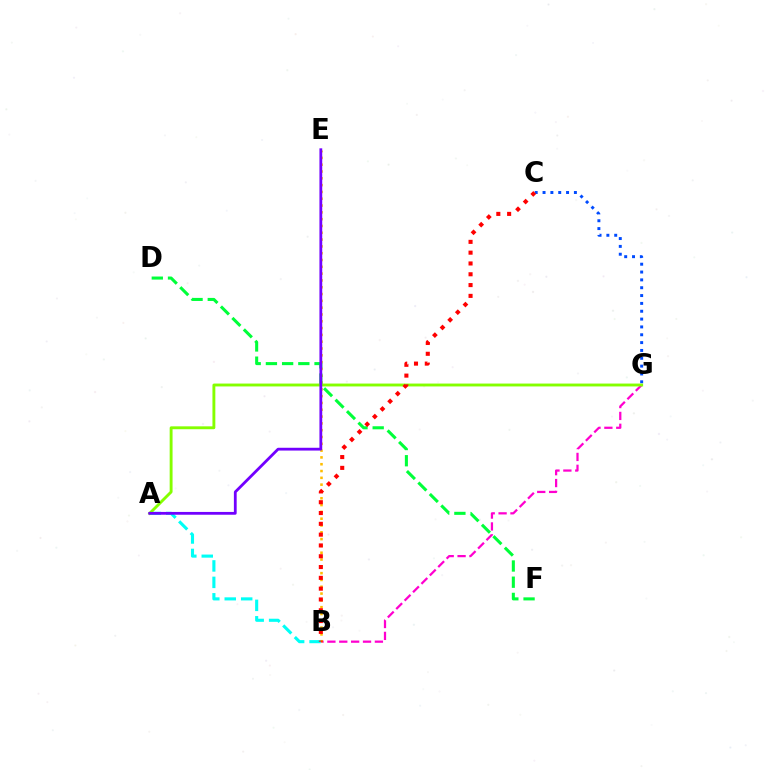{('B', 'G'): [{'color': '#ff00cf', 'line_style': 'dashed', 'thickness': 1.61}], ('B', 'E'): [{'color': '#ffbd00', 'line_style': 'dotted', 'thickness': 1.85}], ('C', 'G'): [{'color': '#004bff', 'line_style': 'dotted', 'thickness': 2.13}], ('D', 'F'): [{'color': '#00ff39', 'line_style': 'dashed', 'thickness': 2.2}], ('A', 'B'): [{'color': '#00fff6', 'line_style': 'dashed', 'thickness': 2.23}], ('A', 'G'): [{'color': '#84ff00', 'line_style': 'solid', 'thickness': 2.08}], ('A', 'E'): [{'color': '#7200ff', 'line_style': 'solid', 'thickness': 2.01}], ('B', 'C'): [{'color': '#ff0000', 'line_style': 'dotted', 'thickness': 2.94}]}